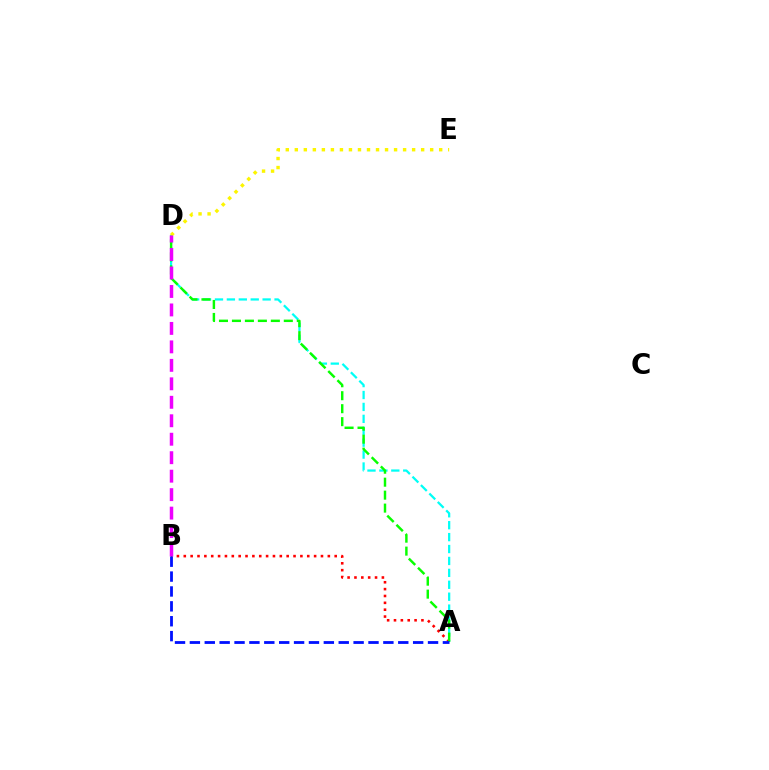{('A', 'B'): [{'color': '#ff0000', 'line_style': 'dotted', 'thickness': 1.86}, {'color': '#0010ff', 'line_style': 'dashed', 'thickness': 2.02}], ('A', 'D'): [{'color': '#00fff6', 'line_style': 'dashed', 'thickness': 1.62}, {'color': '#08ff00', 'line_style': 'dashed', 'thickness': 1.76}], ('D', 'E'): [{'color': '#fcf500', 'line_style': 'dotted', 'thickness': 2.45}], ('B', 'D'): [{'color': '#ee00ff', 'line_style': 'dashed', 'thickness': 2.51}]}